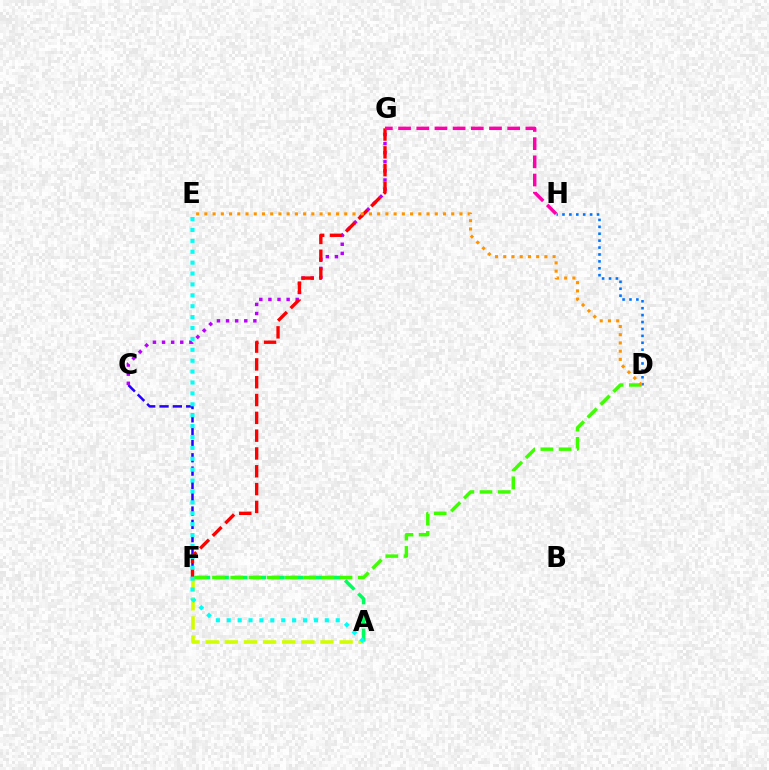{('D', 'H'): [{'color': '#0074ff', 'line_style': 'dotted', 'thickness': 1.88}], ('C', 'F'): [{'color': '#2500ff', 'line_style': 'dashed', 'thickness': 1.81}], ('C', 'G'): [{'color': '#b900ff', 'line_style': 'dotted', 'thickness': 2.47}], ('F', 'G'): [{'color': '#ff0000', 'line_style': 'dashed', 'thickness': 2.42}], ('G', 'H'): [{'color': '#ff00ac', 'line_style': 'dashed', 'thickness': 2.47}], ('A', 'F'): [{'color': '#00ff5c', 'line_style': 'dashed', 'thickness': 2.53}, {'color': '#d1ff00', 'line_style': 'dashed', 'thickness': 2.6}], ('D', 'F'): [{'color': '#3dff00', 'line_style': 'dashed', 'thickness': 2.48}], ('D', 'E'): [{'color': '#ff9400', 'line_style': 'dotted', 'thickness': 2.24}], ('A', 'E'): [{'color': '#00fff6', 'line_style': 'dotted', 'thickness': 2.96}]}